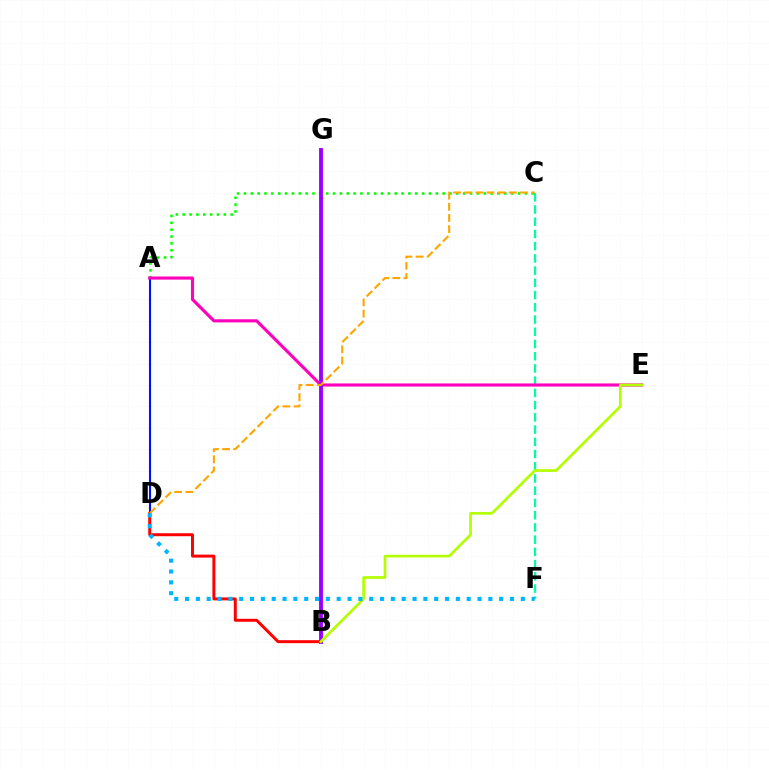{('B', 'D'): [{'color': '#ff0000', 'line_style': 'solid', 'thickness': 2.14}], ('C', 'F'): [{'color': '#00ff9d', 'line_style': 'dashed', 'thickness': 1.66}], ('A', 'C'): [{'color': '#08ff00', 'line_style': 'dotted', 'thickness': 1.86}], ('A', 'D'): [{'color': '#0010ff', 'line_style': 'solid', 'thickness': 1.52}], ('A', 'E'): [{'color': '#ff00bd', 'line_style': 'solid', 'thickness': 2.24}], ('B', 'G'): [{'color': '#9b00ff', 'line_style': 'solid', 'thickness': 2.78}], ('C', 'D'): [{'color': '#ffa500', 'line_style': 'dashed', 'thickness': 1.51}], ('B', 'E'): [{'color': '#b3ff00', 'line_style': 'solid', 'thickness': 1.94}], ('D', 'F'): [{'color': '#00b5ff', 'line_style': 'dotted', 'thickness': 2.94}]}